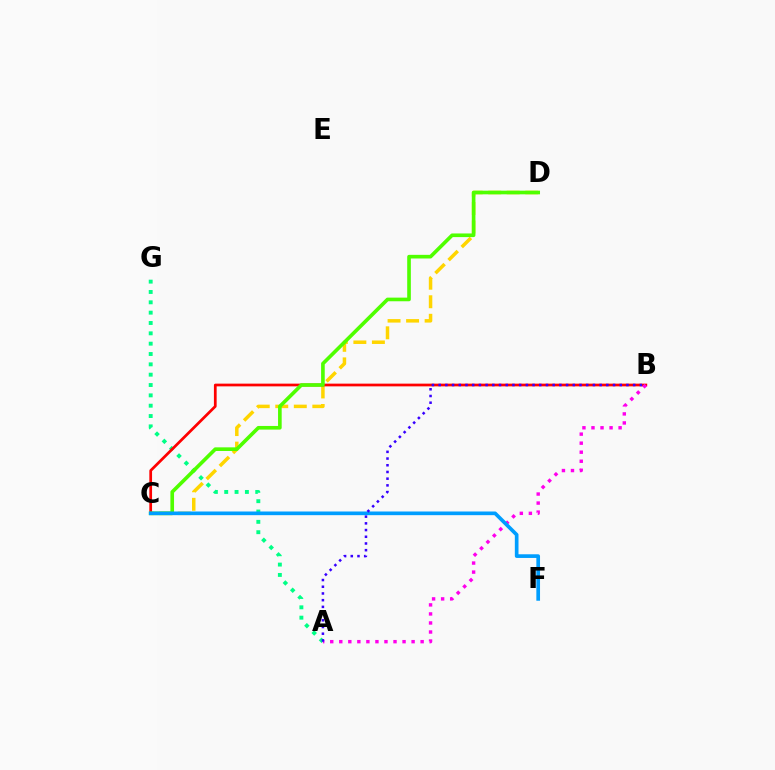{('A', 'G'): [{'color': '#00ff86', 'line_style': 'dotted', 'thickness': 2.81}], ('C', 'D'): [{'color': '#ffd500', 'line_style': 'dashed', 'thickness': 2.52}, {'color': '#4fff00', 'line_style': 'solid', 'thickness': 2.62}], ('B', 'C'): [{'color': '#ff0000', 'line_style': 'solid', 'thickness': 1.97}], ('A', 'B'): [{'color': '#ff00ed', 'line_style': 'dotted', 'thickness': 2.46}, {'color': '#3700ff', 'line_style': 'dotted', 'thickness': 1.82}], ('C', 'F'): [{'color': '#009eff', 'line_style': 'solid', 'thickness': 2.64}]}